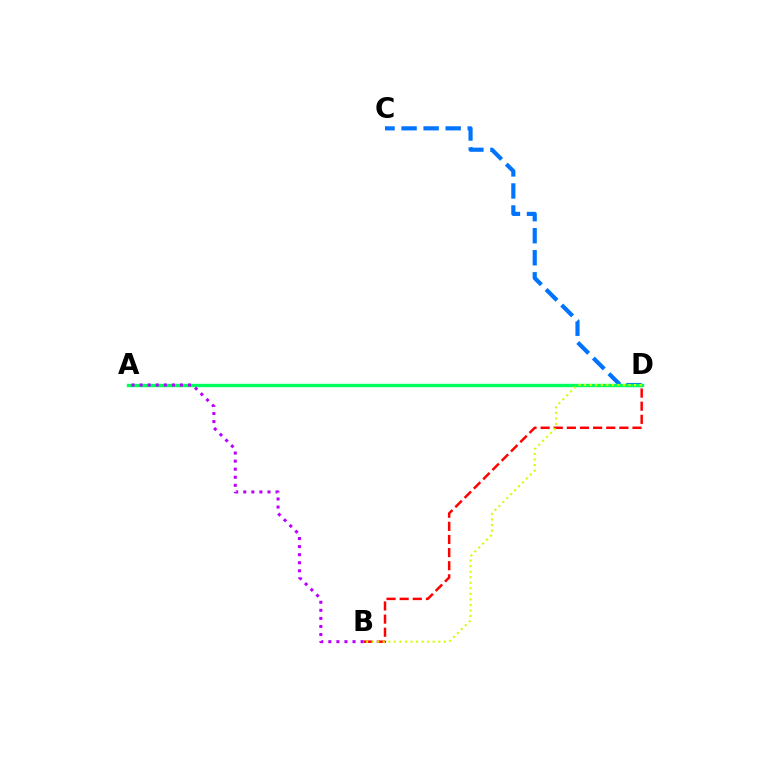{('C', 'D'): [{'color': '#0074ff', 'line_style': 'dashed', 'thickness': 3.0}], ('A', 'D'): [{'color': '#00ff5c', 'line_style': 'solid', 'thickness': 2.44}], ('B', 'D'): [{'color': '#ff0000', 'line_style': 'dashed', 'thickness': 1.78}, {'color': '#d1ff00', 'line_style': 'dotted', 'thickness': 1.51}], ('A', 'B'): [{'color': '#b900ff', 'line_style': 'dotted', 'thickness': 2.19}]}